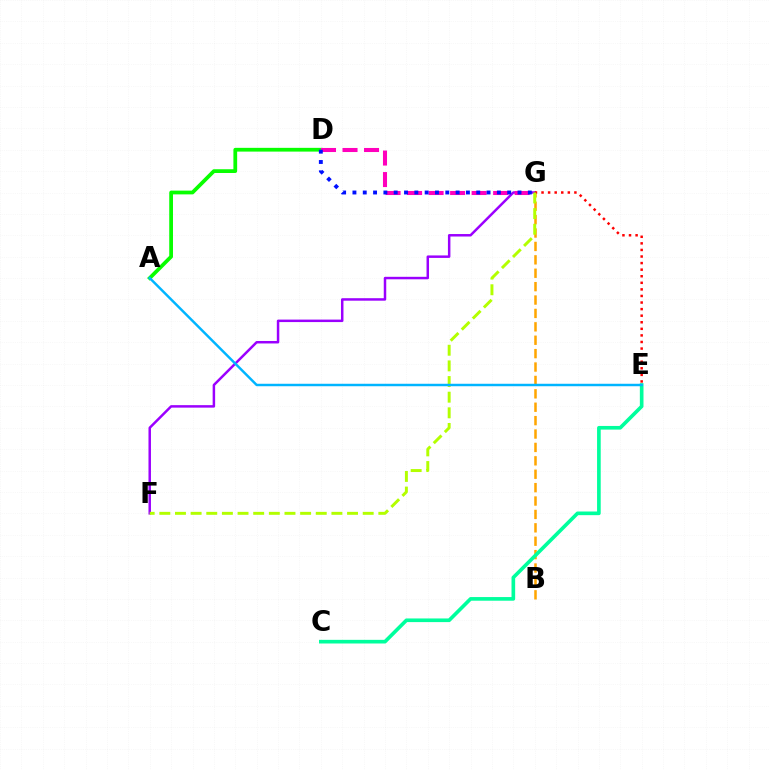{('F', 'G'): [{'color': '#9b00ff', 'line_style': 'solid', 'thickness': 1.79}, {'color': '#b3ff00', 'line_style': 'dashed', 'thickness': 2.13}], ('B', 'G'): [{'color': '#ffa500', 'line_style': 'dashed', 'thickness': 1.82}], ('C', 'E'): [{'color': '#00ff9d', 'line_style': 'solid', 'thickness': 2.63}], ('E', 'G'): [{'color': '#ff0000', 'line_style': 'dotted', 'thickness': 1.79}], ('A', 'D'): [{'color': '#08ff00', 'line_style': 'solid', 'thickness': 2.7}], ('D', 'G'): [{'color': '#ff00bd', 'line_style': 'dashed', 'thickness': 2.92}, {'color': '#0010ff', 'line_style': 'dotted', 'thickness': 2.8}], ('A', 'E'): [{'color': '#00b5ff', 'line_style': 'solid', 'thickness': 1.77}]}